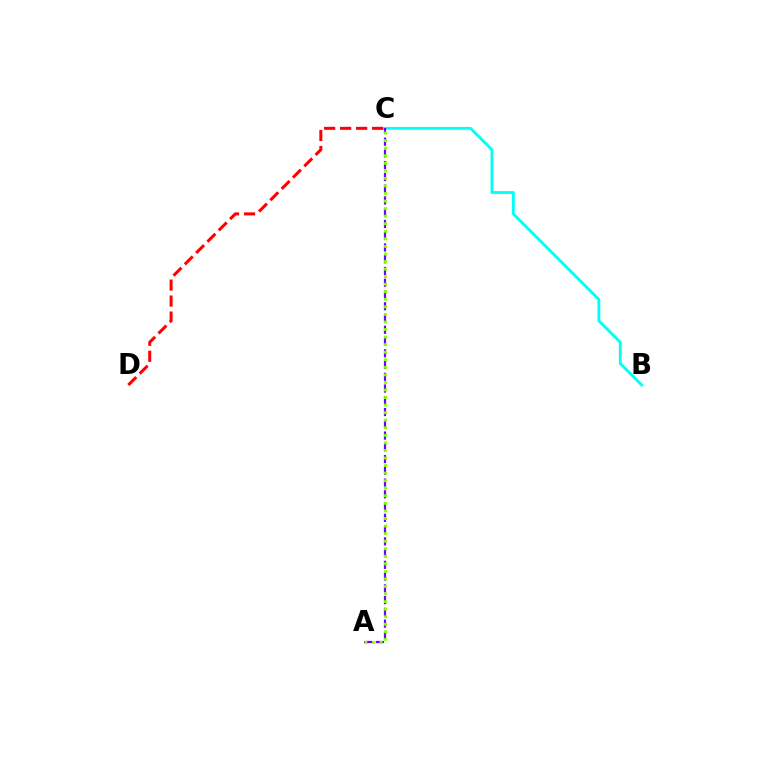{('B', 'C'): [{'color': '#00fff6', 'line_style': 'solid', 'thickness': 2.04}], ('A', 'C'): [{'color': '#7200ff', 'line_style': 'dashed', 'thickness': 1.6}, {'color': '#84ff00', 'line_style': 'dotted', 'thickness': 2.05}], ('C', 'D'): [{'color': '#ff0000', 'line_style': 'dashed', 'thickness': 2.17}]}